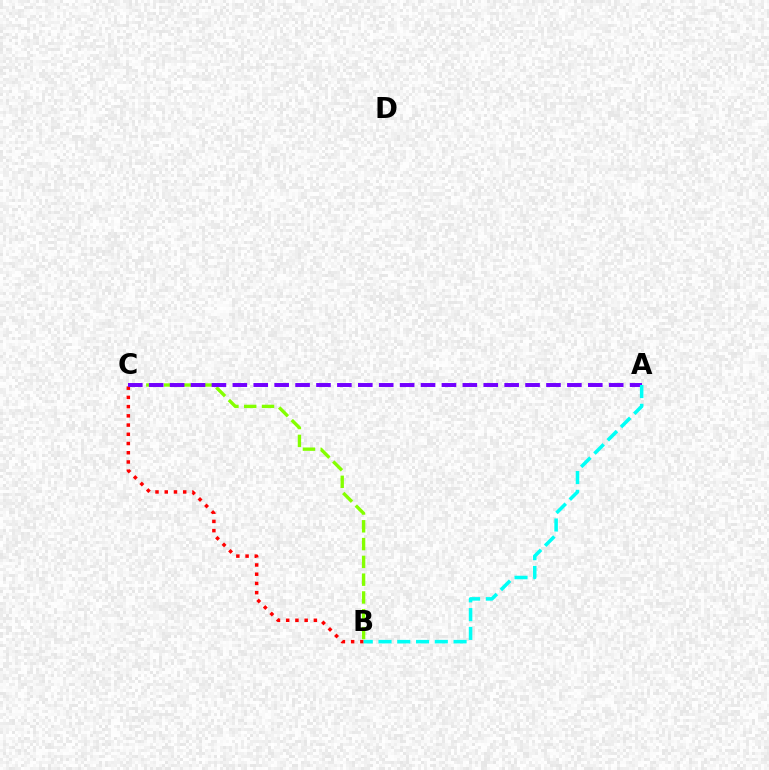{('B', 'C'): [{'color': '#ff0000', 'line_style': 'dotted', 'thickness': 2.51}, {'color': '#84ff00', 'line_style': 'dashed', 'thickness': 2.42}], ('A', 'C'): [{'color': '#7200ff', 'line_style': 'dashed', 'thickness': 2.84}], ('A', 'B'): [{'color': '#00fff6', 'line_style': 'dashed', 'thickness': 2.55}]}